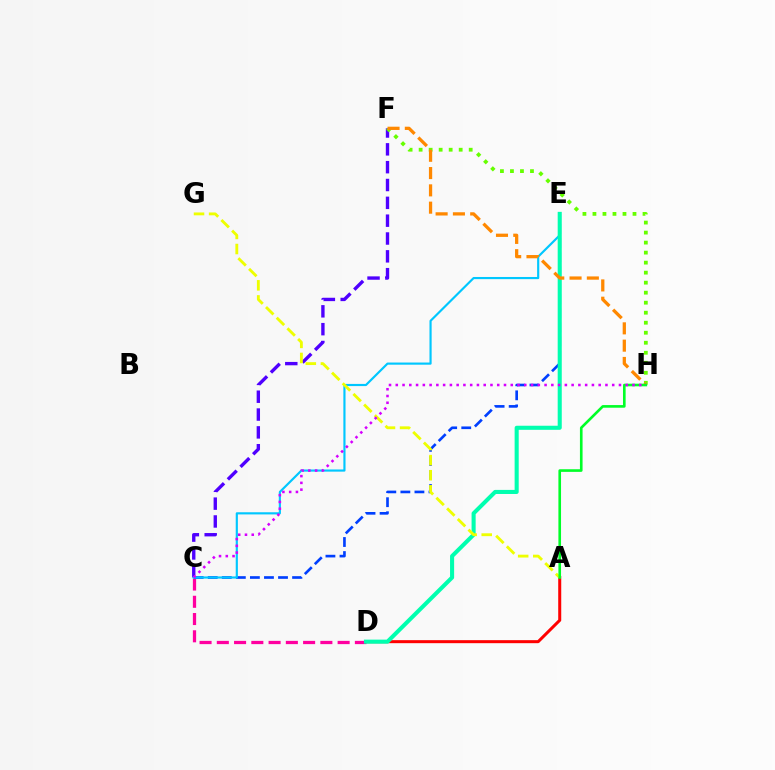{('C', 'D'): [{'color': '#ff00a0', 'line_style': 'dashed', 'thickness': 2.34}], ('C', 'E'): [{'color': '#003fff', 'line_style': 'dashed', 'thickness': 1.91}, {'color': '#00c7ff', 'line_style': 'solid', 'thickness': 1.56}], ('C', 'F'): [{'color': '#4f00ff', 'line_style': 'dashed', 'thickness': 2.42}], ('A', 'D'): [{'color': '#ff0000', 'line_style': 'solid', 'thickness': 2.17}], ('F', 'H'): [{'color': '#66ff00', 'line_style': 'dotted', 'thickness': 2.72}, {'color': '#ff8800', 'line_style': 'dashed', 'thickness': 2.35}], ('D', 'E'): [{'color': '#00ffaf', 'line_style': 'solid', 'thickness': 2.93}], ('A', 'G'): [{'color': '#eeff00', 'line_style': 'dashed', 'thickness': 2.05}], ('A', 'H'): [{'color': '#00ff27', 'line_style': 'solid', 'thickness': 1.9}], ('C', 'H'): [{'color': '#d600ff', 'line_style': 'dotted', 'thickness': 1.84}]}